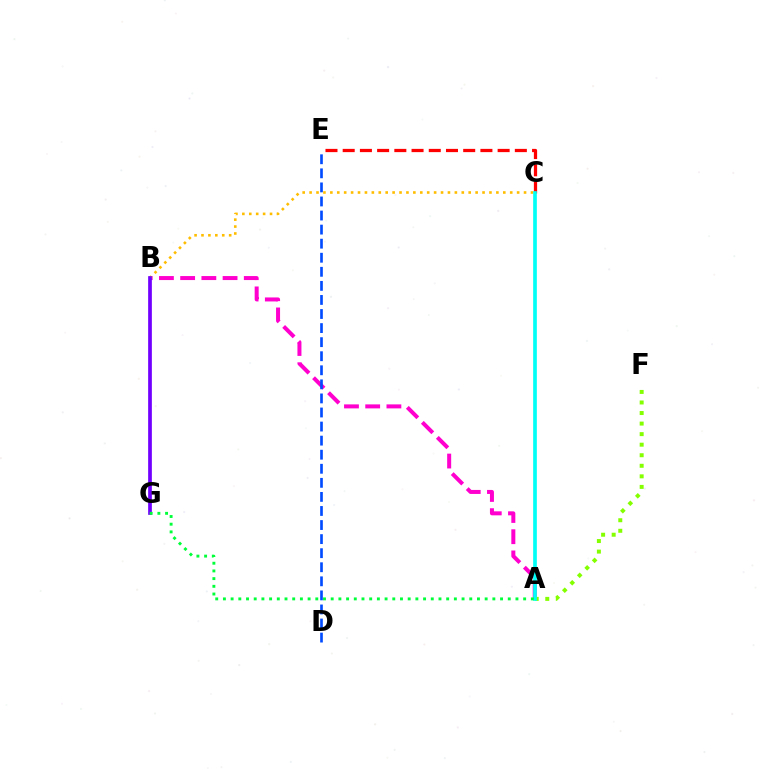{('A', 'B'): [{'color': '#ff00cf', 'line_style': 'dashed', 'thickness': 2.88}], ('D', 'E'): [{'color': '#004bff', 'line_style': 'dashed', 'thickness': 1.91}], ('B', 'C'): [{'color': '#ffbd00', 'line_style': 'dotted', 'thickness': 1.88}], ('C', 'E'): [{'color': '#ff0000', 'line_style': 'dashed', 'thickness': 2.34}], ('A', 'F'): [{'color': '#84ff00', 'line_style': 'dotted', 'thickness': 2.87}], ('A', 'C'): [{'color': '#00fff6', 'line_style': 'solid', 'thickness': 2.64}], ('B', 'G'): [{'color': '#7200ff', 'line_style': 'solid', 'thickness': 2.67}], ('A', 'G'): [{'color': '#00ff39', 'line_style': 'dotted', 'thickness': 2.09}]}